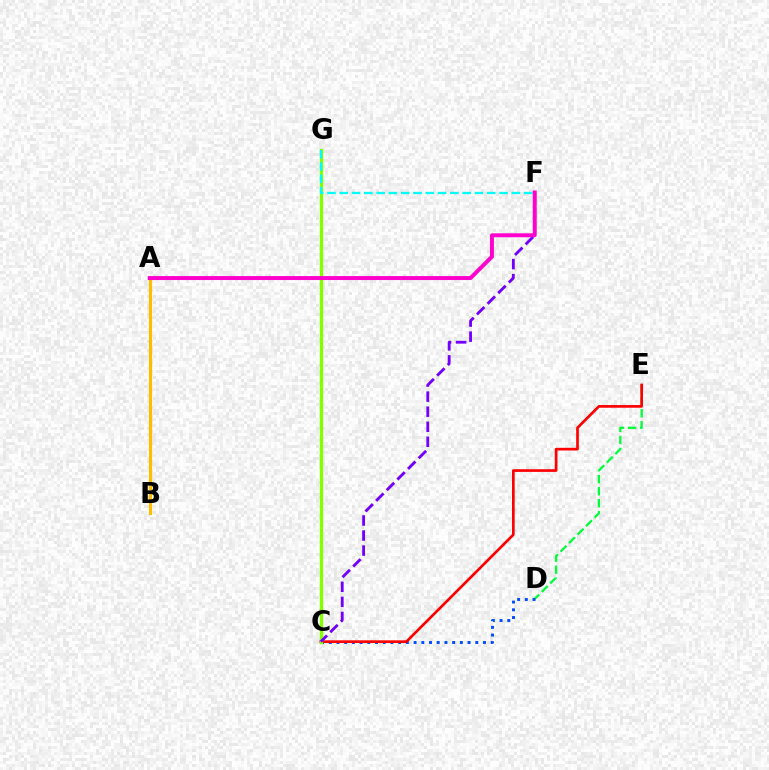{('D', 'E'): [{'color': '#00ff39', 'line_style': 'dashed', 'thickness': 1.63}], ('C', 'D'): [{'color': '#004bff', 'line_style': 'dotted', 'thickness': 2.1}], ('C', 'E'): [{'color': '#ff0000', 'line_style': 'solid', 'thickness': 1.93}], ('C', 'G'): [{'color': '#84ff00', 'line_style': 'solid', 'thickness': 2.4}], ('C', 'F'): [{'color': '#7200ff', 'line_style': 'dashed', 'thickness': 2.04}], ('F', 'G'): [{'color': '#00fff6', 'line_style': 'dashed', 'thickness': 1.67}], ('A', 'B'): [{'color': '#ffbd00', 'line_style': 'solid', 'thickness': 2.29}], ('A', 'F'): [{'color': '#ff00cf', 'line_style': 'solid', 'thickness': 2.85}]}